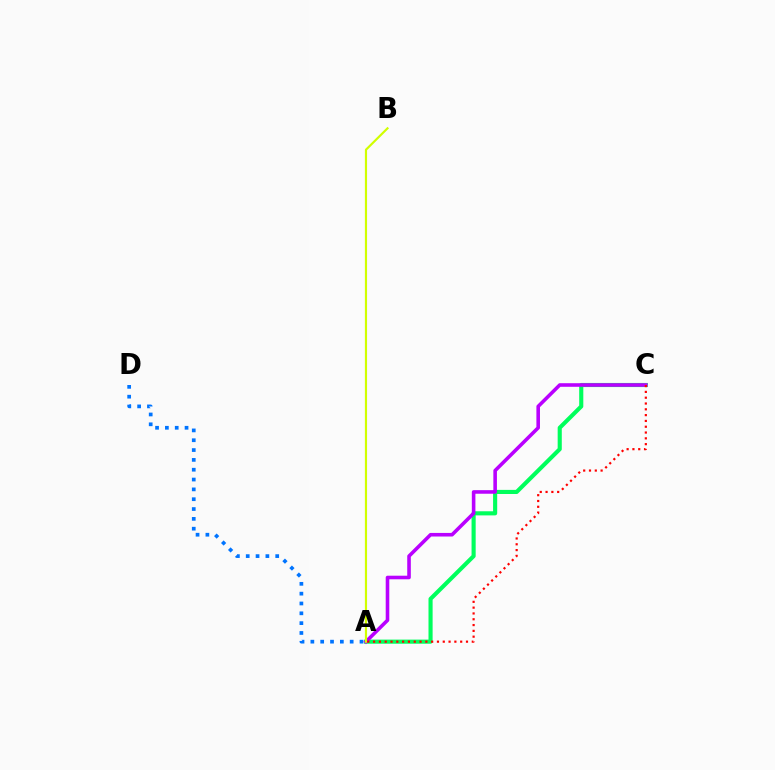{('A', 'C'): [{'color': '#00ff5c', 'line_style': 'solid', 'thickness': 2.96}, {'color': '#b900ff', 'line_style': 'solid', 'thickness': 2.58}, {'color': '#ff0000', 'line_style': 'dotted', 'thickness': 1.58}], ('A', 'D'): [{'color': '#0074ff', 'line_style': 'dotted', 'thickness': 2.67}], ('A', 'B'): [{'color': '#d1ff00', 'line_style': 'solid', 'thickness': 1.57}]}